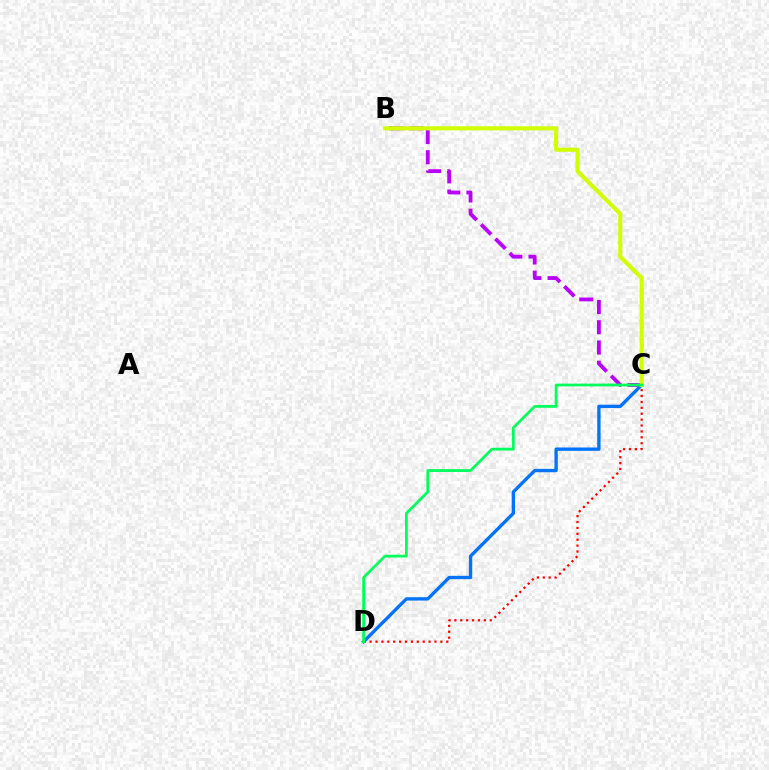{('B', 'C'): [{'color': '#b900ff', 'line_style': 'dashed', 'thickness': 2.75}, {'color': '#d1ff00', 'line_style': 'solid', 'thickness': 2.95}], ('C', 'D'): [{'color': '#ff0000', 'line_style': 'dotted', 'thickness': 1.6}, {'color': '#0074ff', 'line_style': 'solid', 'thickness': 2.41}, {'color': '#00ff5c', 'line_style': 'solid', 'thickness': 2.0}]}